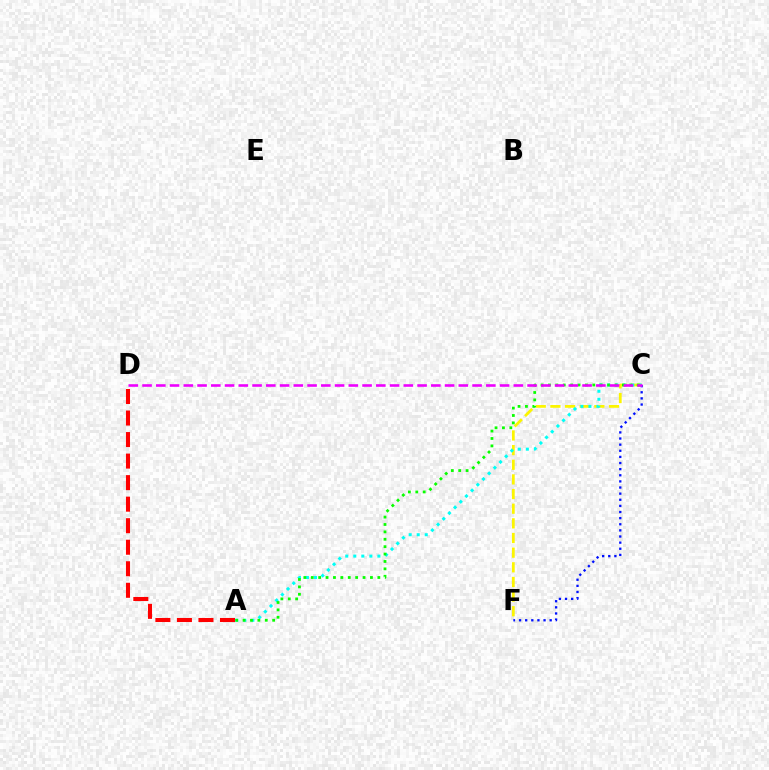{('C', 'F'): [{'color': '#0010ff', 'line_style': 'dotted', 'thickness': 1.66}, {'color': '#fcf500', 'line_style': 'dashed', 'thickness': 1.99}], ('A', 'C'): [{'color': '#00fff6', 'line_style': 'dotted', 'thickness': 2.18}, {'color': '#08ff00', 'line_style': 'dotted', 'thickness': 2.01}], ('A', 'D'): [{'color': '#ff0000', 'line_style': 'dashed', 'thickness': 2.93}], ('C', 'D'): [{'color': '#ee00ff', 'line_style': 'dashed', 'thickness': 1.87}]}